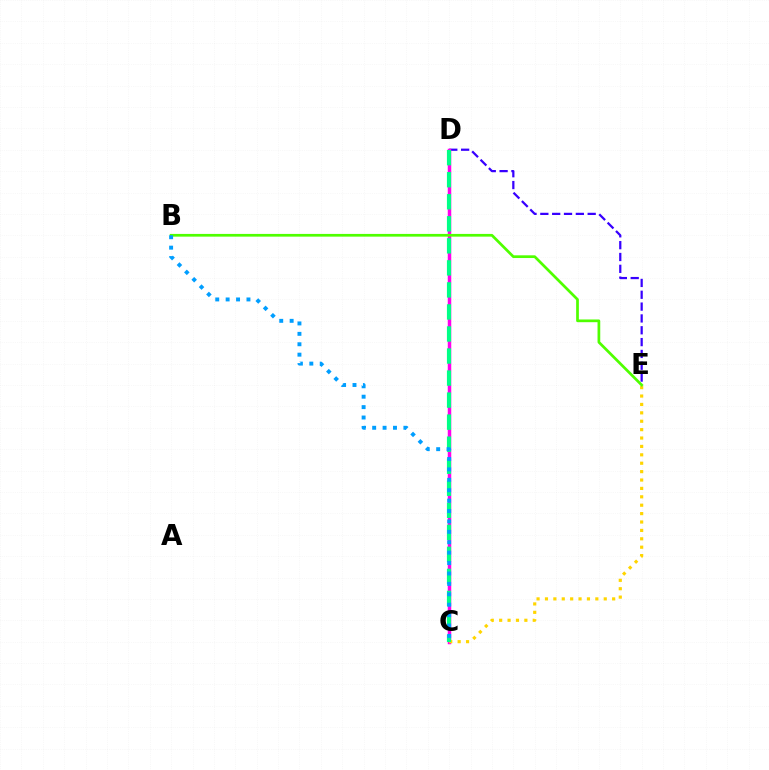{('C', 'D'): [{'color': '#ff0000', 'line_style': 'dotted', 'thickness': 1.91}, {'color': '#ff00ed', 'line_style': 'solid', 'thickness': 2.51}, {'color': '#00ff86', 'line_style': 'dashed', 'thickness': 2.99}], ('D', 'E'): [{'color': '#3700ff', 'line_style': 'dashed', 'thickness': 1.61}], ('C', 'E'): [{'color': '#ffd500', 'line_style': 'dotted', 'thickness': 2.28}], ('B', 'E'): [{'color': '#4fff00', 'line_style': 'solid', 'thickness': 1.96}], ('B', 'C'): [{'color': '#009eff', 'line_style': 'dotted', 'thickness': 2.83}]}